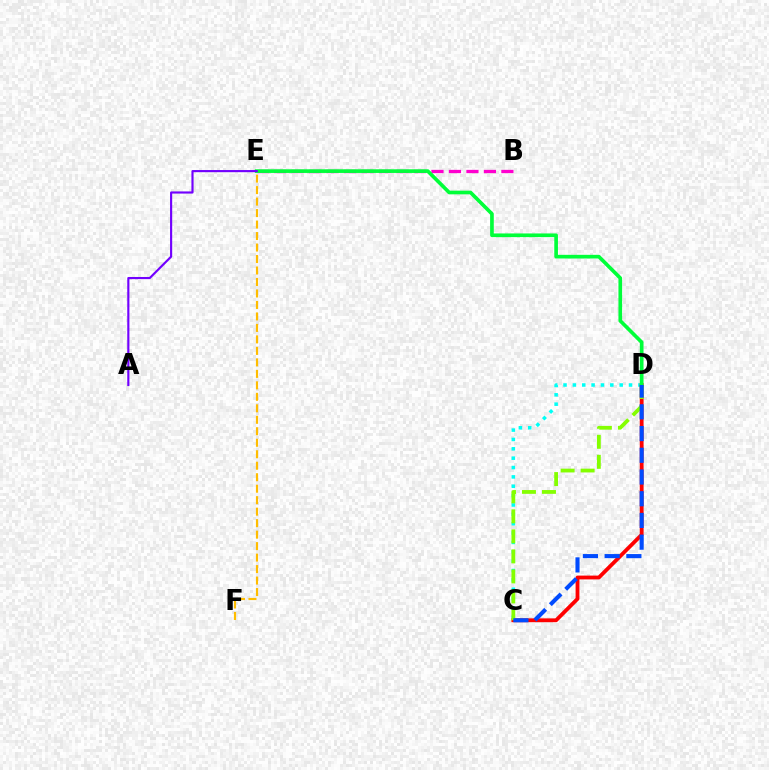{('C', 'D'): [{'color': '#00fff6', 'line_style': 'dotted', 'thickness': 2.54}, {'color': '#ff0000', 'line_style': 'solid', 'thickness': 2.74}, {'color': '#84ff00', 'line_style': 'dashed', 'thickness': 2.72}, {'color': '#004bff', 'line_style': 'dashed', 'thickness': 2.95}], ('B', 'E'): [{'color': '#ff00cf', 'line_style': 'dashed', 'thickness': 2.37}], ('E', 'F'): [{'color': '#ffbd00', 'line_style': 'dashed', 'thickness': 1.56}], ('D', 'E'): [{'color': '#00ff39', 'line_style': 'solid', 'thickness': 2.64}], ('A', 'E'): [{'color': '#7200ff', 'line_style': 'solid', 'thickness': 1.55}]}